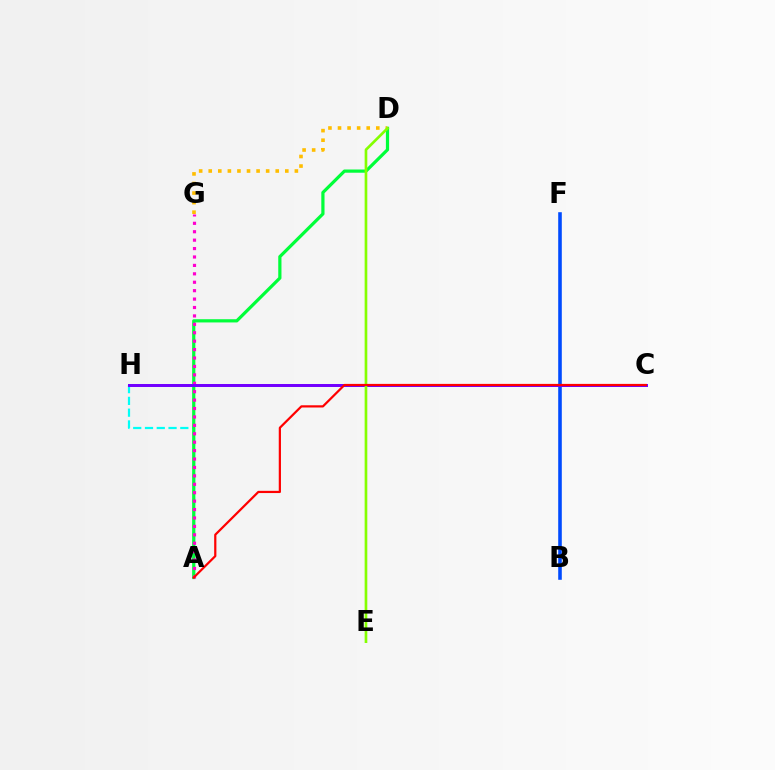{('A', 'H'): [{'color': '#00fff6', 'line_style': 'dashed', 'thickness': 1.6}], ('B', 'F'): [{'color': '#004bff', 'line_style': 'solid', 'thickness': 2.58}], ('A', 'D'): [{'color': '#00ff39', 'line_style': 'solid', 'thickness': 2.31}], ('A', 'G'): [{'color': '#ff00cf', 'line_style': 'dotted', 'thickness': 2.29}], ('C', 'H'): [{'color': '#7200ff', 'line_style': 'solid', 'thickness': 2.15}], ('D', 'G'): [{'color': '#ffbd00', 'line_style': 'dotted', 'thickness': 2.6}], ('D', 'E'): [{'color': '#84ff00', 'line_style': 'solid', 'thickness': 1.92}], ('A', 'C'): [{'color': '#ff0000', 'line_style': 'solid', 'thickness': 1.59}]}